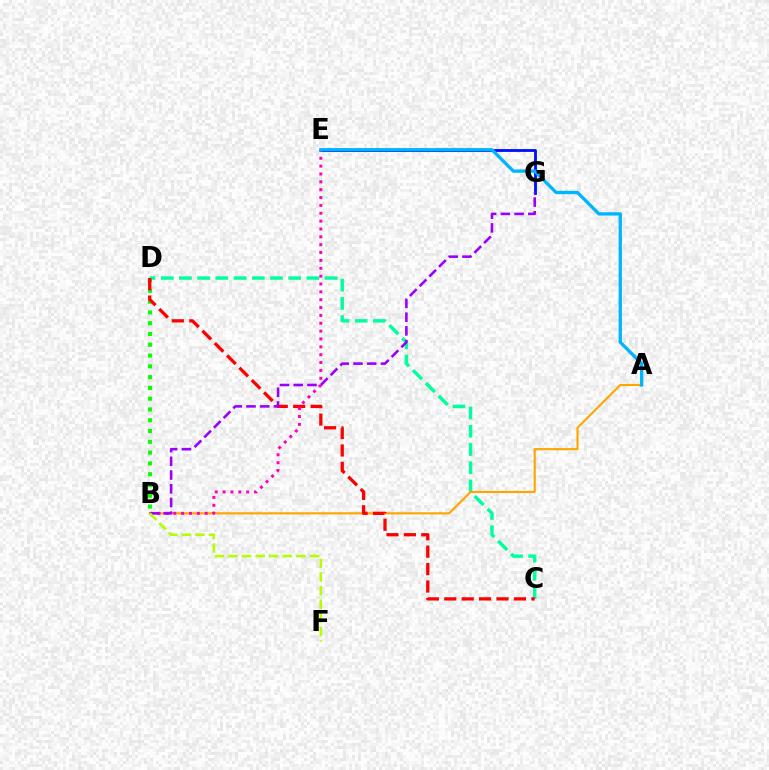{('E', 'G'): [{'color': '#0010ff', 'line_style': 'solid', 'thickness': 2.04}], ('C', 'D'): [{'color': '#00ff9d', 'line_style': 'dashed', 'thickness': 2.47}, {'color': '#ff0000', 'line_style': 'dashed', 'thickness': 2.37}], ('A', 'B'): [{'color': '#ffa500', 'line_style': 'solid', 'thickness': 1.53}], ('B', 'D'): [{'color': '#08ff00', 'line_style': 'dotted', 'thickness': 2.93}], ('B', 'E'): [{'color': '#ff00bd', 'line_style': 'dotted', 'thickness': 2.13}], ('B', 'G'): [{'color': '#9b00ff', 'line_style': 'dashed', 'thickness': 1.86}], ('B', 'F'): [{'color': '#b3ff00', 'line_style': 'dashed', 'thickness': 1.85}], ('A', 'E'): [{'color': '#00b5ff', 'line_style': 'solid', 'thickness': 2.38}]}